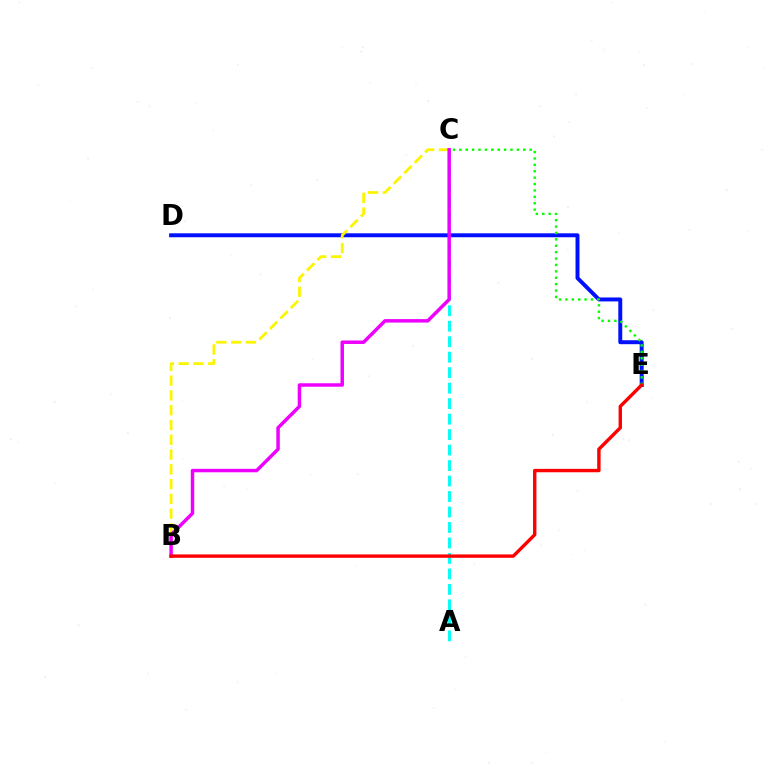{('A', 'C'): [{'color': '#00fff6', 'line_style': 'dashed', 'thickness': 2.1}], ('D', 'E'): [{'color': '#0010ff', 'line_style': 'solid', 'thickness': 2.84}], ('B', 'C'): [{'color': '#fcf500', 'line_style': 'dashed', 'thickness': 2.01}, {'color': '#ee00ff', 'line_style': 'solid', 'thickness': 2.5}], ('C', 'E'): [{'color': '#08ff00', 'line_style': 'dotted', 'thickness': 1.74}], ('B', 'E'): [{'color': '#ff0000', 'line_style': 'solid', 'thickness': 2.44}]}